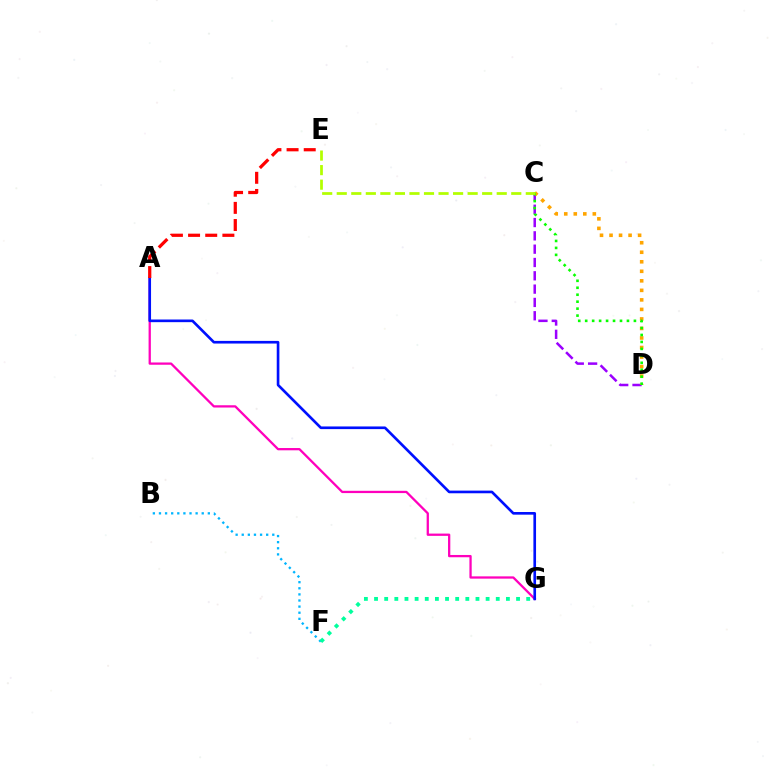{('C', 'D'): [{'color': '#9b00ff', 'line_style': 'dashed', 'thickness': 1.81}, {'color': '#ffa500', 'line_style': 'dotted', 'thickness': 2.59}, {'color': '#08ff00', 'line_style': 'dotted', 'thickness': 1.89}], ('B', 'F'): [{'color': '#00b5ff', 'line_style': 'dotted', 'thickness': 1.66}], ('F', 'G'): [{'color': '#00ff9d', 'line_style': 'dotted', 'thickness': 2.76}], ('A', 'G'): [{'color': '#ff00bd', 'line_style': 'solid', 'thickness': 1.64}, {'color': '#0010ff', 'line_style': 'solid', 'thickness': 1.91}], ('A', 'E'): [{'color': '#ff0000', 'line_style': 'dashed', 'thickness': 2.33}], ('C', 'E'): [{'color': '#b3ff00', 'line_style': 'dashed', 'thickness': 1.98}]}